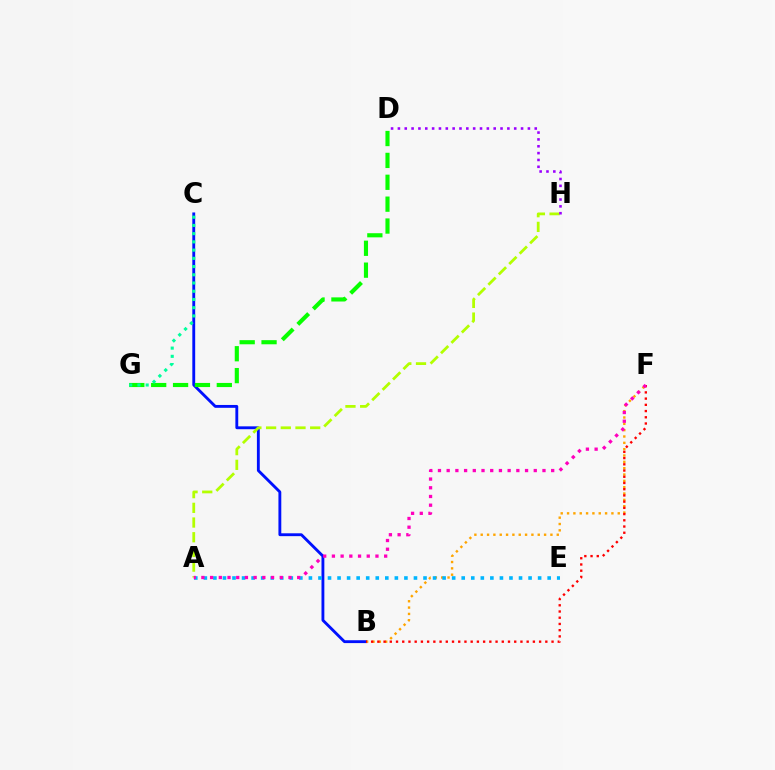{('B', 'C'): [{'color': '#0010ff', 'line_style': 'solid', 'thickness': 2.06}], ('D', 'G'): [{'color': '#08ff00', 'line_style': 'dashed', 'thickness': 2.97}], ('B', 'F'): [{'color': '#ffa500', 'line_style': 'dotted', 'thickness': 1.72}, {'color': '#ff0000', 'line_style': 'dotted', 'thickness': 1.69}], ('A', 'H'): [{'color': '#b3ff00', 'line_style': 'dashed', 'thickness': 2.0}], ('A', 'E'): [{'color': '#00b5ff', 'line_style': 'dotted', 'thickness': 2.59}], ('C', 'G'): [{'color': '#00ff9d', 'line_style': 'dotted', 'thickness': 2.24}], ('A', 'F'): [{'color': '#ff00bd', 'line_style': 'dotted', 'thickness': 2.37}], ('D', 'H'): [{'color': '#9b00ff', 'line_style': 'dotted', 'thickness': 1.86}]}